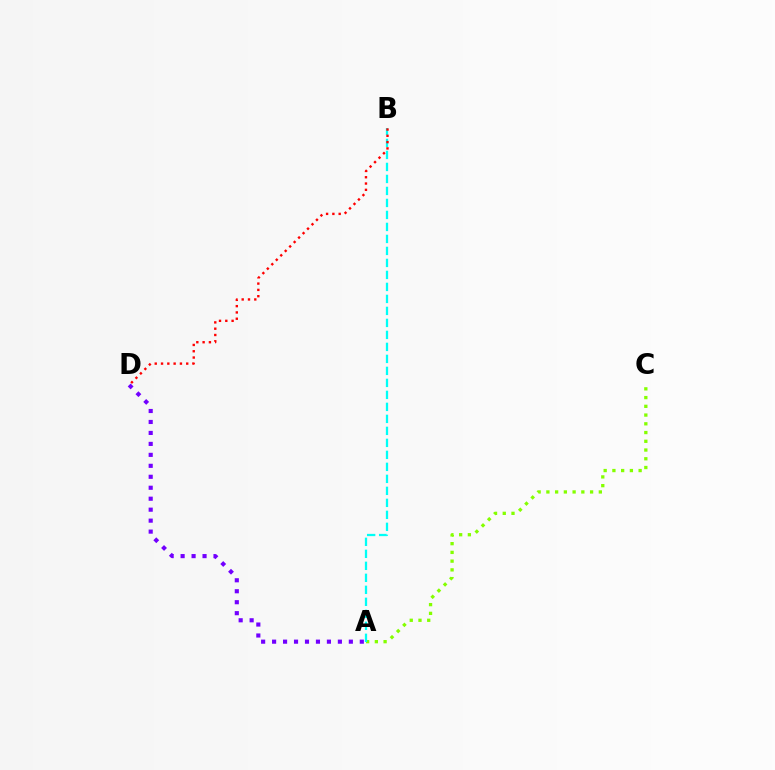{('A', 'C'): [{'color': '#84ff00', 'line_style': 'dotted', 'thickness': 2.37}], ('A', 'B'): [{'color': '#00fff6', 'line_style': 'dashed', 'thickness': 1.63}], ('A', 'D'): [{'color': '#7200ff', 'line_style': 'dotted', 'thickness': 2.98}], ('B', 'D'): [{'color': '#ff0000', 'line_style': 'dotted', 'thickness': 1.71}]}